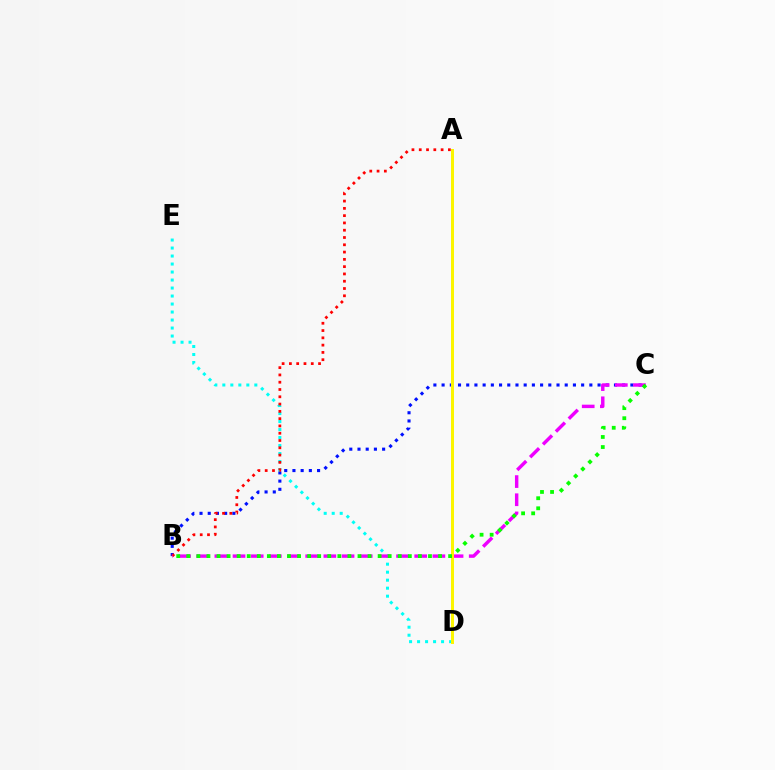{('B', 'C'): [{'color': '#0010ff', 'line_style': 'dotted', 'thickness': 2.23}, {'color': '#ee00ff', 'line_style': 'dashed', 'thickness': 2.47}, {'color': '#08ff00', 'line_style': 'dotted', 'thickness': 2.74}], ('D', 'E'): [{'color': '#00fff6', 'line_style': 'dotted', 'thickness': 2.17}], ('A', 'B'): [{'color': '#ff0000', 'line_style': 'dotted', 'thickness': 1.98}], ('A', 'D'): [{'color': '#fcf500', 'line_style': 'solid', 'thickness': 2.15}]}